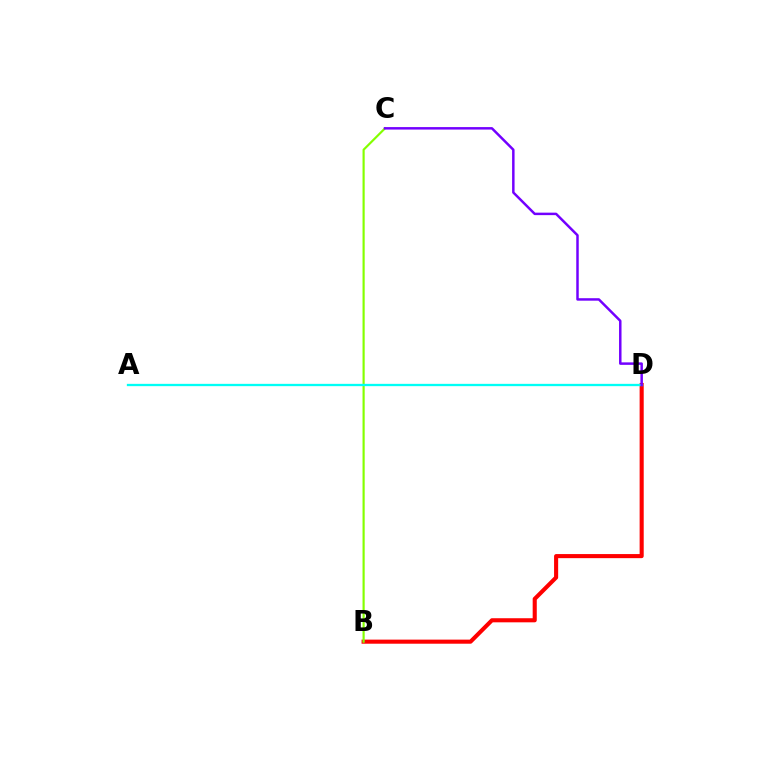{('B', 'D'): [{'color': '#ff0000', 'line_style': 'solid', 'thickness': 2.95}], ('B', 'C'): [{'color': '#84ff00', 'line_style': 'solid', 'thickness': 1.56}], ('A', 'D'): [{'color': '#00fff6', 'line_style': 'solid', 'thickness': 1.66}], ('C', 'D'): [{'color': '#7200ff', 'line_style': 'solid', 'thickness': 1.78}]}